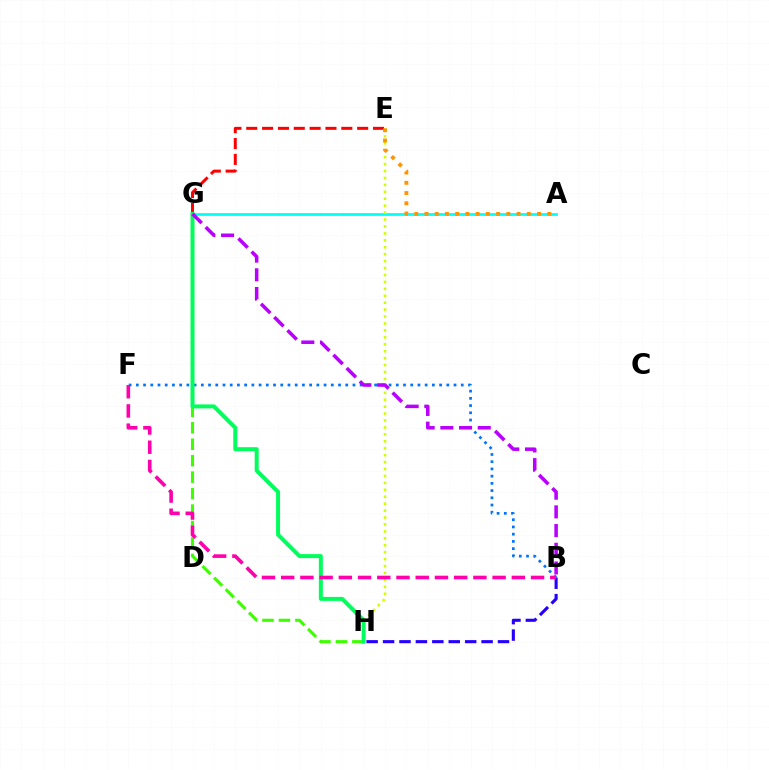{('G', 'H'): [{'color': '#3dff00', 'line_style': 'dashed', 'thickness': 2.24}, {'color': '#00ff5c', 'line_style': 'solid', 'thickness': 2.86}], ('A', 'G'): [{'color': '#00fff6', 'line_style': 'solid', 'thickness': 1.97}], ('E', 'H'): [{'color': '#d1ff00', 'line_style': 'dotted', 'thickness': 1.88}], ('B', 'F'): [{'color': '#0074ff', 'line_style': 'dotted', 'thickness': 1.96}, {'color': '#ff00ac', 'line_style': 'dashed', 'thickness': 2.61}], ('E', 'G'): [{'color': '#ff0000', 'line_style': 'dashed', 'thickness': 2.15}], ('A', 'E'): [{'color': '#ff9400', 'line_style': 'dotted', 'thickness': 2.78}], ('B', 'G'): [{'color': '#b900ff', 'line_style': 'dashed', 'thickness': 2.54}], ('B', 'H'): [{'color': '#2500ff', 'line_style': 'dashed', 'thickness': 2.23}]}